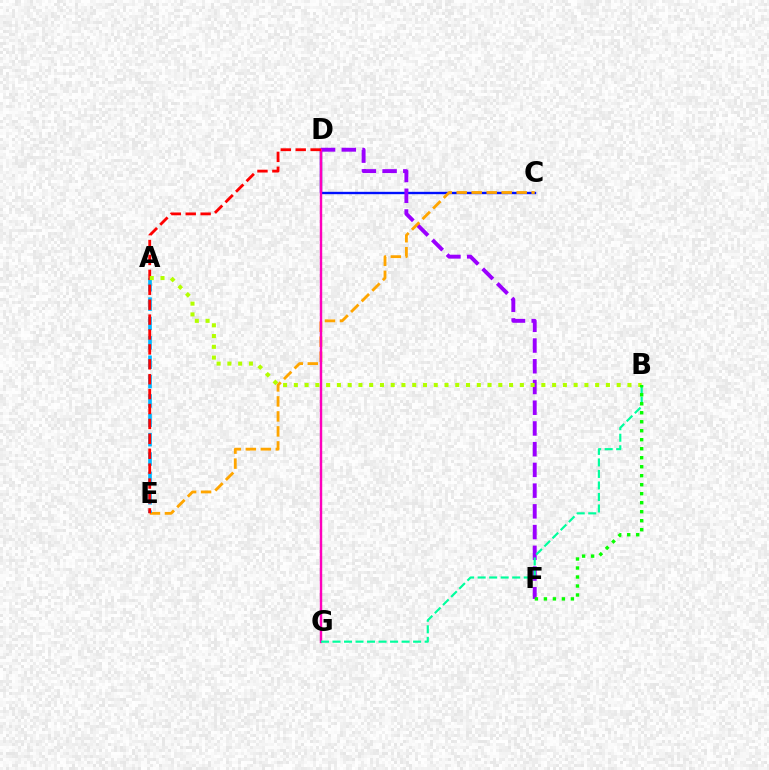{('C', 'D'): [{'color': '#0010ff', 'line_style': 'solid', 'thickness': 1.71}], ('D', 'F'): [{'color': '#9b00ff', 'line_style': 'dashed', 'thickness': 2.82}], ('C', 'E'): [{'color': '#ffa500', 'line_style': 'dashed', 'thickness': 2.04}], ('A', 'E'): [{'color': '#00b5ff', 'line_style': 'dashed', 'thickness': 2.63}], ('D', 'G'): [{'color': '#ff00bd', 'line_style': 'solid', 'thickness': 1.74}], ('B', 'G'): [{'color': '#00ff9d', 'line_style': 'dashed', 'thickness': 1.56}], ('D', 'E'): [{'color': '#ff0000', 'line_style': 'dashed', 'thickness': 2.03}], ('A', 'B'): [{'color': '#b3ff00', 'line_style': 'dotted', 'thickness': 2.92}], ('B', 'F'): [{'color': '#08ff00', 'line_style': 'dotted', 'thickness': 2.44}]}